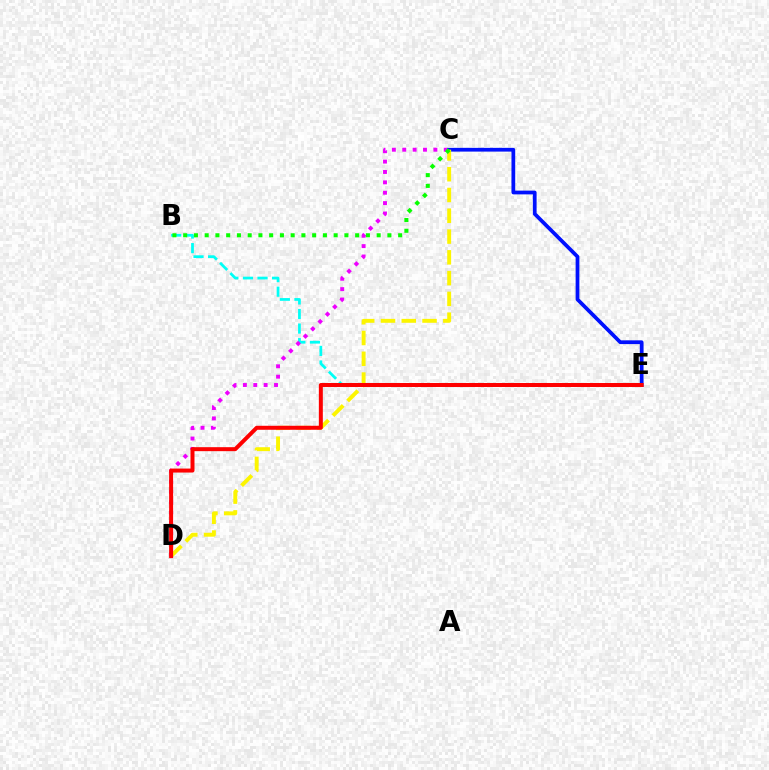{('B', 'E'): [{'color': '#00fff6', 'line_style': 'dashed', 'thickness': 1.98}], ('C', 'D'): [{'color': '#ee00ff', 'line_style': 'dotted', 'thickness': 2.82}, {'color': '#fcf500', 'line_style': 'dashed', 'thickness': 2.82}], ('C', 'E'): [{'color': '#0010ff', 'line_style': 'solid', 'thickness': 2.7}], ('B', 'C'): [{'color': '#08ff00', 'line_style': 'dotted', 'thickness': 2.92}], ('D', 'E'): [{'color': '#ff0000', 'line_style': 'solid', 'thickness': 2.87}]}